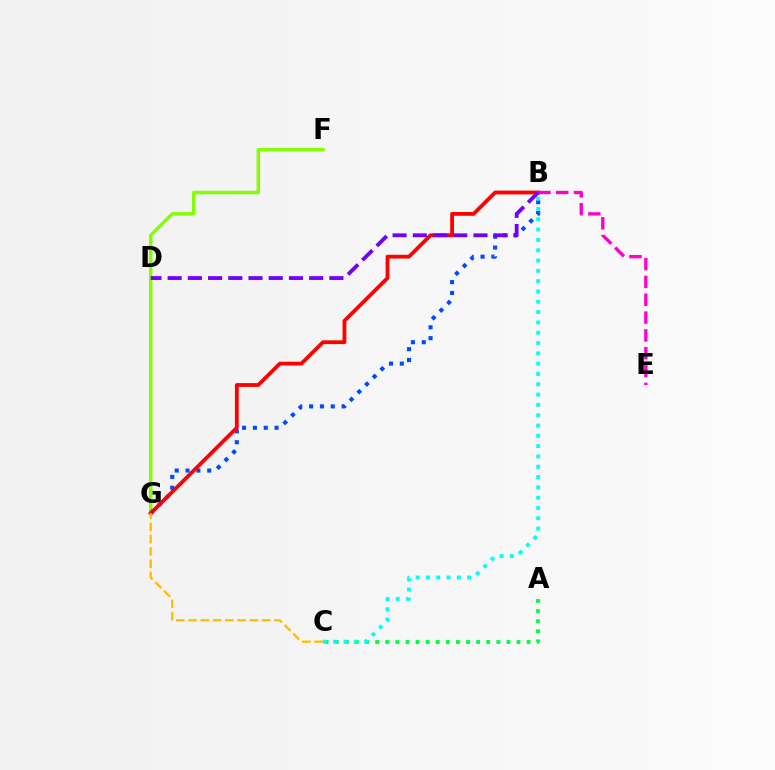{('F', 'G'): [{'color': '#84ff00', 'line_style': 'solid', 'thickness': 2.5}], ('B', 'G'): [{'color': '#004bff', 'line_style': 'dotted', 'thickness': 2.94}, {'color': '#ff0000', 'line_style': 'solid', 'thickness': 2.73}], ('A', 'C'): [{'color': '#00ff39', 'line_style': 'dotted', 'thickness': 2.74}], ('B', 'C'): [{'color': '#00fff6', 'line_style': 'dotted', 'thickness': 2.8}], ('B', 'E'): [{'color': '#ff00cf', 'line_style': 'dashed', 'thickness': 2.42}], ('B', 'D'): [{'color': '#7200ff', 'line_style': 'dashed', 'thickness': 2.75}], ('C', 'G'): [{'color': '#ffbd00', 'line_style': 'dashed', 'thickness': 1.67}]}